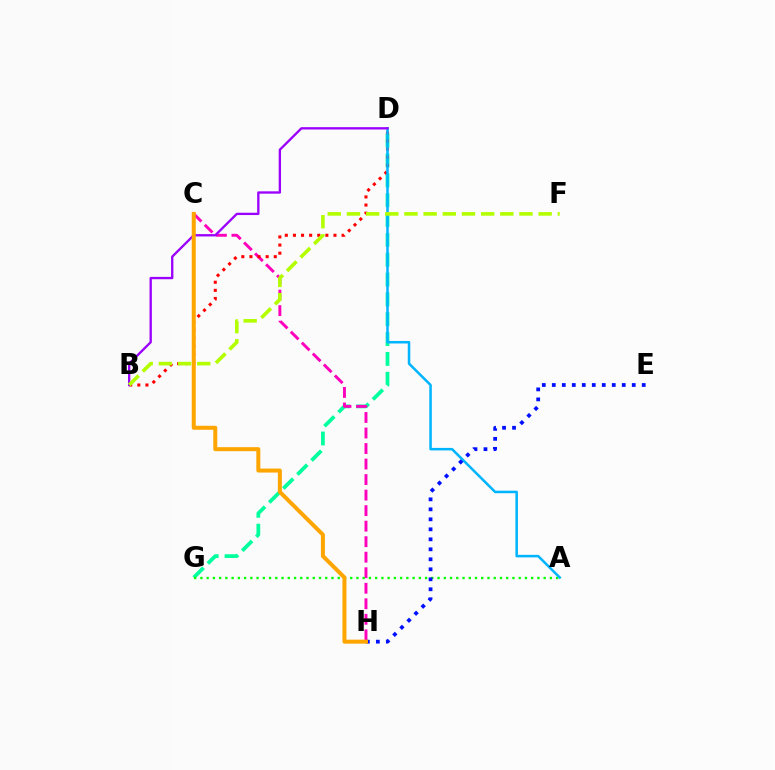{('D', 'G'): [{'color': '#00ff9d', 'line_style': 'dashed', 'thickness': 2.7}], ('C', 'H'): [{'color': '#ff00bd', 'line_style': 'dashed', 'thickness': 2.11}, {'color': '#ffa500', 'line_style': 'solid', 'thickness': 2.88}], ('A', 'G'): [{'color': '#08ff00', 'line_style': 'dotted', 'thickness': 1.7}], ('B', 'D'): [{'color': '#ff0000', 'line_style': 'dotted', 'thickness': 2.2}, {'color': '#9b00ff', 'line_style': 'solid', 'thickness': 1.68}], ('A', 'D'): [{'color': '#00b5ff', 'line_style': 'solid', 'thickness': 1.82}], ('E', 'H'): [{'color': '#0010ff', 'line_style': 'dotted', 'thickness': 2.72}], ('B', 'F'): [{'color': '#b3ff00', 'line_style': 'dashed', 'thickness': 2.6}]}